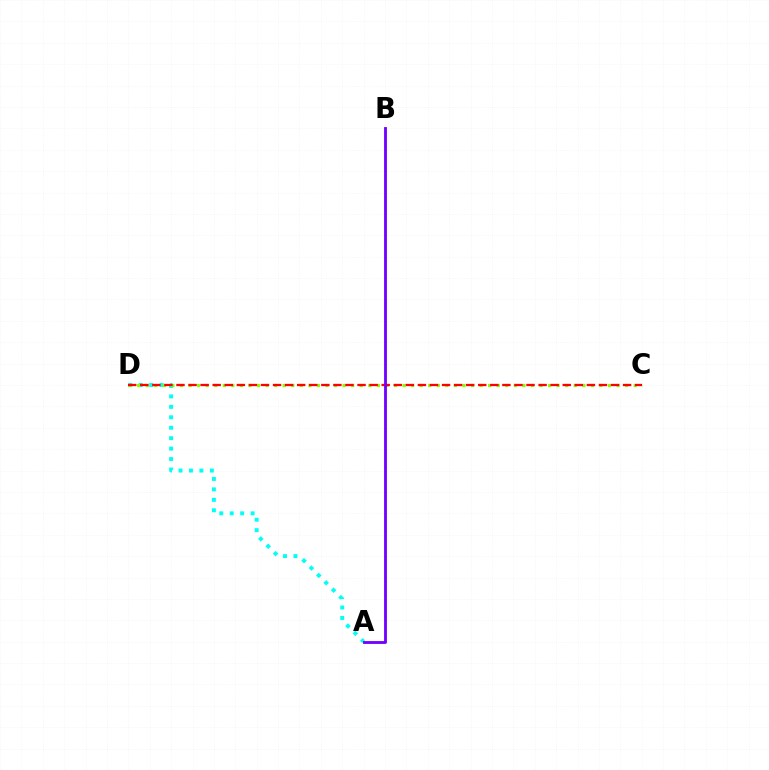{('A', 'D'): [{'color': '#00fff6', 'line_style': 'dotted', 'thickness': 2.84}], ('C', 'D'): [{'color': '#84ff00', 'line_style': 'dotted', 'thickness': 2.33}, {'color': '#ff0000', 'line_style': 'dashed', 'thickness': 1.64}], ('A', 'B'): [{'color': '#7200ff', 'line_style': 'solid', 'thickness': 2.04}]}